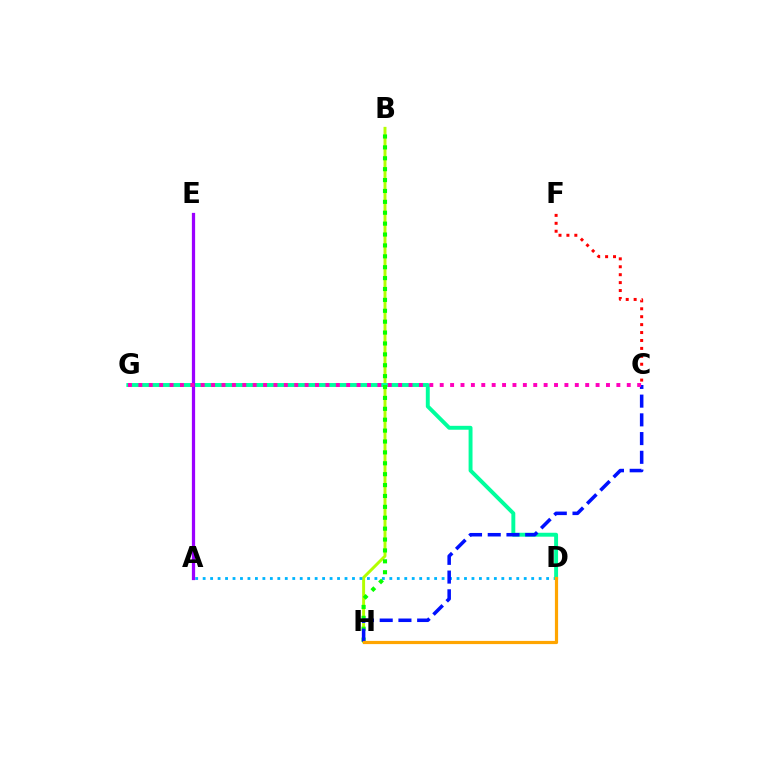{('B', 'H'): [{'color': '#b3ff00', 'line_style': 'solid', 'thickness': 2.13}, {'color': '#08ff00', 'line_style': 'dotted', 'thickness': 2.96}], ('A', 'D'): [{'color': '#00b5ff', 'line_style': 'dotted', 'thickness': 2.03}], ('D', 'G'): [{'color': '#00ff9d', 'line_style': 'solid', 'thickness': 2.82}], ('C', 'F'): [{'color': '#ff0000', 'line_style': 'dotted', 'thickness': 2.15}], ('A', 'E'): [{'color': '#9b00ff', 'line_style': 'solid', 'thickness': 2.33}], ('C', 'H'): [{'color': '#0010ff', 'line_style': 'dashed', 'thickness': 2.54}], ('D', 'H'): [{'color': '#ffa500', 'line_style': 'solid', 'thickness': 2.3}], ('C', 'G'): [{'color': '#ff00bd', 'line_style': 'dotted', 'thickness': 2.82}]}